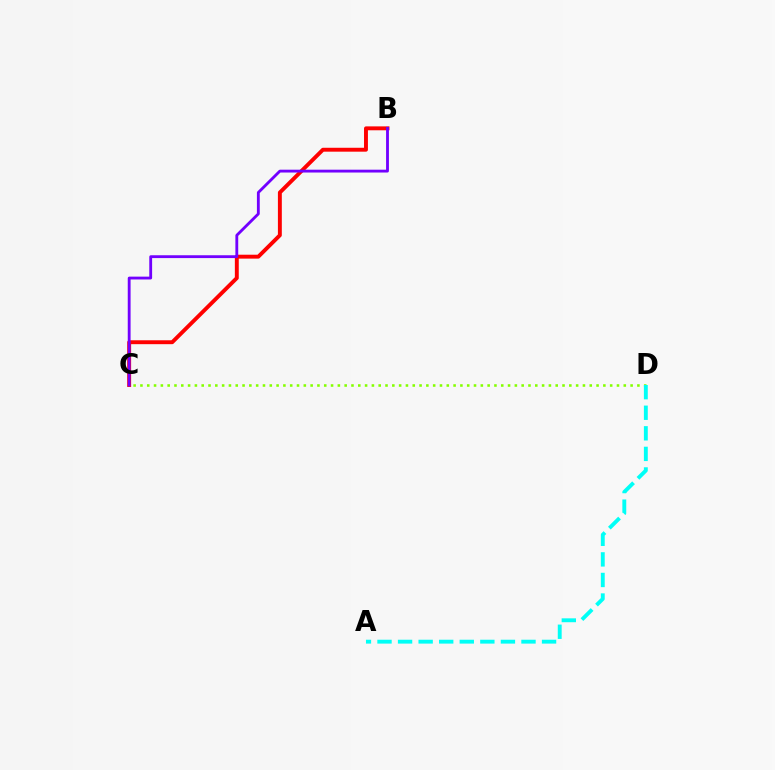{('B', 'C'): [{'color': '#ff0000', 'line_style': 'solid', 'thickness': 2.81}, {'color': '#7200ff', 'line_style': 'solid', 'thickness': 2.04}], ('C', 'D'): [{'color': '#84ff00', 'line_style': 'dotted', 'thickness': 1.85}], ('A', 'D'): [{'color': '#00fff6', 'line_style': 'dashed', 'thickness': 2.79}]}